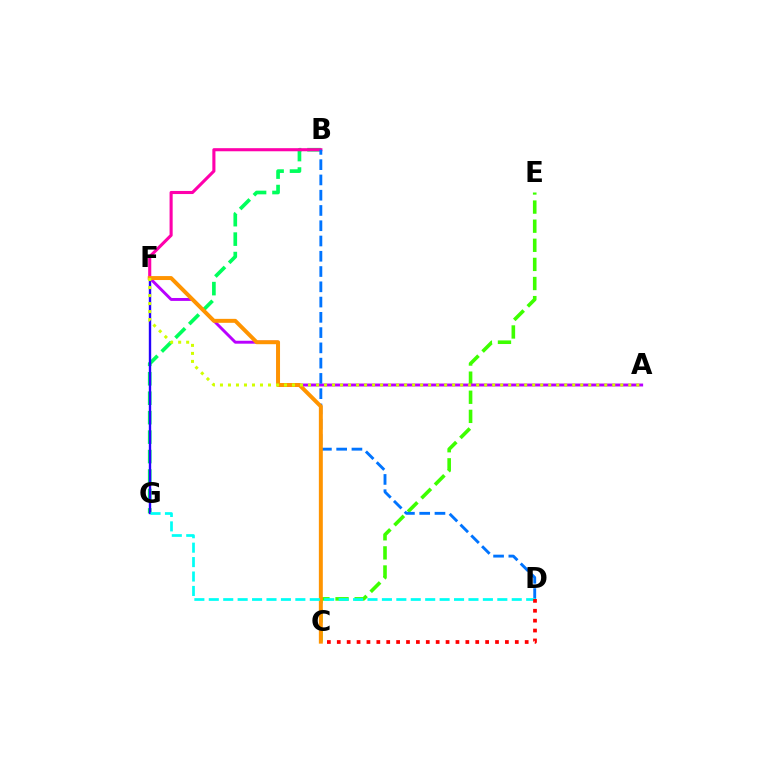{('B', 'G'): [{'color': '#00ff5c', 'line_style': 'dashed', 'thickness': 2.64}], ('B', 'F'): [{'color': '#ff00ac', 'line_style': 'solid', 'thickness': 2.23}], ('F', 'G'): [{'color': '#2500ff', 'line_style': 'solid', 'thickness': 1.72}], ('C', 'E'): [{'color': '#3dff00', 'line_style': 'dashed', 'thickness': 2.6}], ('A', 'F'): [{'color': '#b900ff', 'line_style': 'solid', 'thickness': 2.1}, {'color': '#d1ff00', 'line_style': 'dotted', 'thickness': 2.18}], ('B', 'D'): [{'color': '#0074ff', 'line_style': 'dashed', 'thickness': 2.07}], ('C', 'F'): [{'color': '#ff9400', 'line_style': 'solid', 'thickness': 2.85}], ('D', 'G'): [{'color': '#00fff6', 'line_style': 'dashed', 'thickness': 1.96}], ('C', 'D'): [{'color': '#ff0000', 'line_style': 'dotted', 'thickness': 2.69}]}